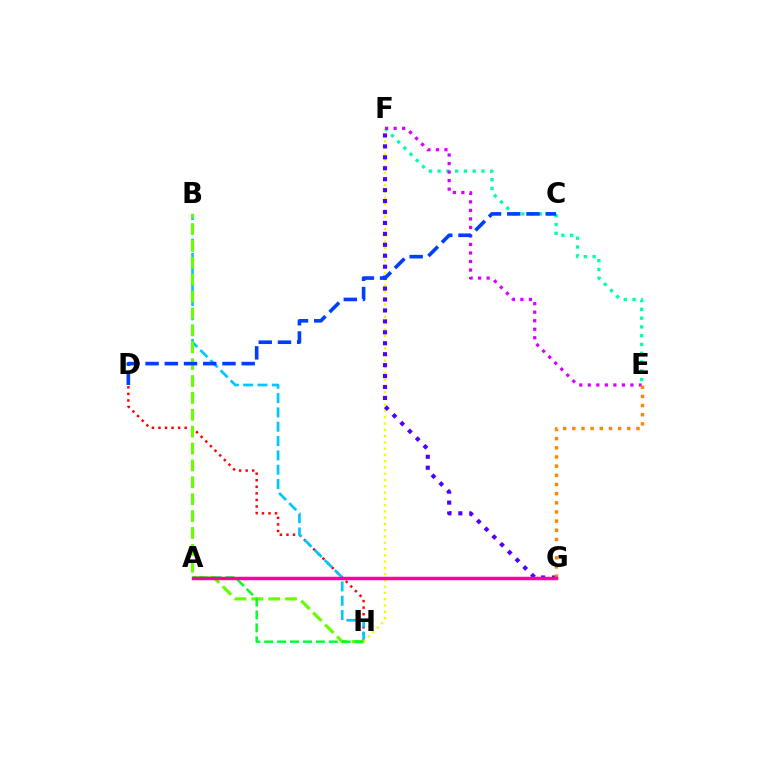{('D', 'H'): [{'color': '#ff0000', 'line_style': 'dotted', 'thickness': 1.78}], ('B', 'H'): [{'color': '#00c7ff', 'line_style': 'dashed', 'thickness': 1.95}, {'color': '#66ff00', 'line_style': 'dashed', 'thickness': 2.29}], ('E', 'F'): [{'color': '#00ffaf', 'line_style': 'dotted', 'thickness': 2.38}, {'color': '#d600ff', 'line_style': 'dotted', 'thickness': 2.32}], ('F', 'H'): [{'color': '#eeff00', 'line_style': 'dotted', 'thickness': 1.7}], ('F', 'G'): [{'color': '#4f00ff', 'line_style': 'dotted', 'thickness': 2.97}], ('C', 'D'): [{'color': '#003fff', 'line_style': 'dashed', 'thickness': 2.61}], ('A', 'H'): [{'color': '#00ff27', 'line_style': 'dashed', 'thickness': 1.75}], ('E', 'G'): [{'color': '#ff8800', 'line_style': 'dotted', 'thickness': 2.49}], ('A', 'G'): [{'color': '#ff00a0', 'line_style': 'solid', 'thickness': 2.5}]}